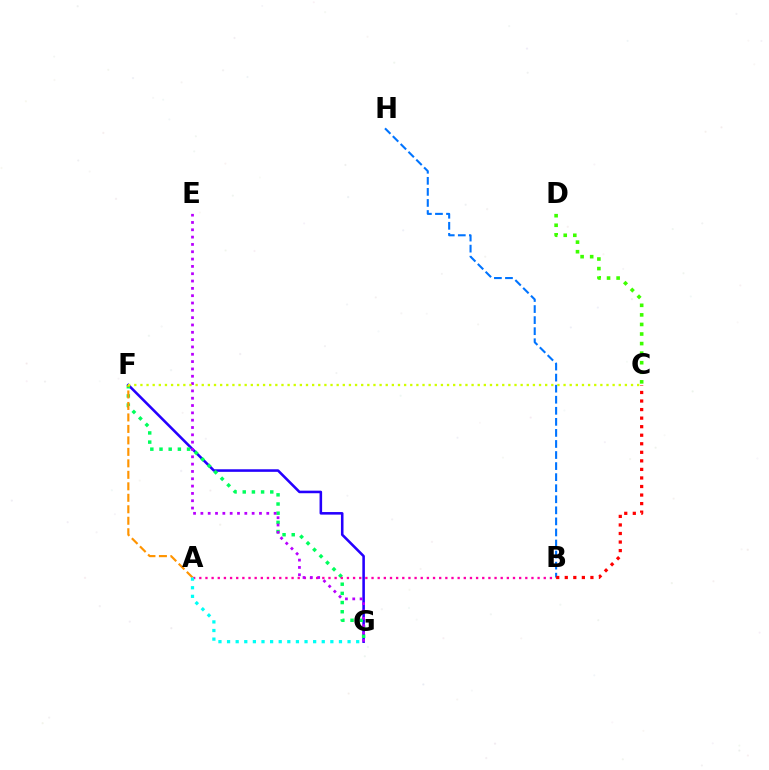{('F', 'G'): [{'color': '#2500ff', 'line_style': 'solid', 'thickness': 1.85}, {'color': '#00ff5c', 'line_style': 'dotted', 'thickness': 2.49}], ('A', 'B'): [{'color': '#ff00ac', 'line_style': 'dotted', 'thickness': 1.67}], ('A', 'F'): [{'color': '#ff9400', 'line_style': 'dashed', 'thickness': 1.56}], ('B', 'H'): [{'color': '#0074ff', 'line_style': 'dashed', 'thickness': 1.5}], ('A', 'G'): [{'color': '#00fff6', 'line_style': 'dotted', 'thickness': 2.34}], ('B', 'C'): [{'color': '#ff0000', 'line_style': 'dotted', 'thickness': 2.32}], ('E', 'G'): [{'color': '#b900ff', 'line_style': 'dotted', 'thickness': 1.99}], ('C', 'F'): [{'color': '#d1ff00', 'line_style': 'dotted', 'thickness': 1.67}], ('C', 'D'): [{'color': '#3dff00', 'line_style': 'dotted', 'thickness': 2.6}]}